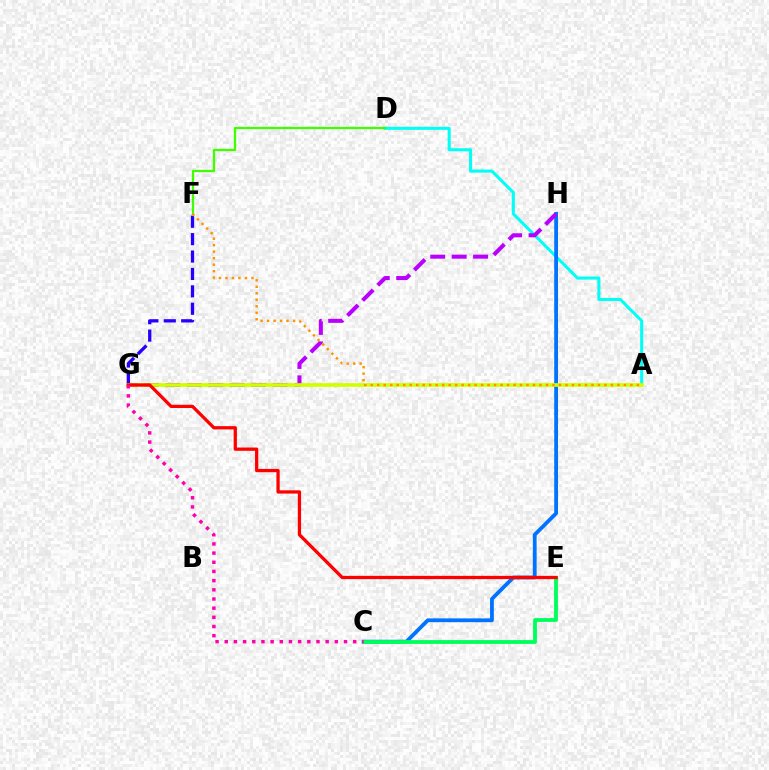{('A', 'D'): [{'color': '#00fff6', 'line_style': 'solid', 'thickness': 2.19}], ('C', 'H'): [{'color': '#0074ff', 'line_style': 'solid', 'thickness': 2.74}], ('F', 'G'): [{'color': '#2500ff', 'line_style': 'dashed', 'thickness': 2.36}], ('D', 'F'): [{'color': '#3dff00', 'line_style': 'solid', 'thickness': 1.64}], ('G', 'H'): [{'color': '#b900ff', 'line_style': 'dashed', 'thickness': 2.91}], ('C', 'E'): [{'color': '#00ff5c', 'line_style': 'solid', 'thickness': 2.74}], ('A', 'G'): [{'color': '#d1ff00', 'line_style': 'solid', 'thickness': 2.65}], ('E', 'G'): [{'color': '#ff0000', 'line_style': 'solid', 'thickness': 2.35}], ('C', 'G'): [{'color': '#ff00ac', 'line_style': 'dotted', 'thickness': 2.49}], ('A', 'F'): [{'color': '#ff9400', 'line_style': 'dotted', 'thickness': 1.76}]}